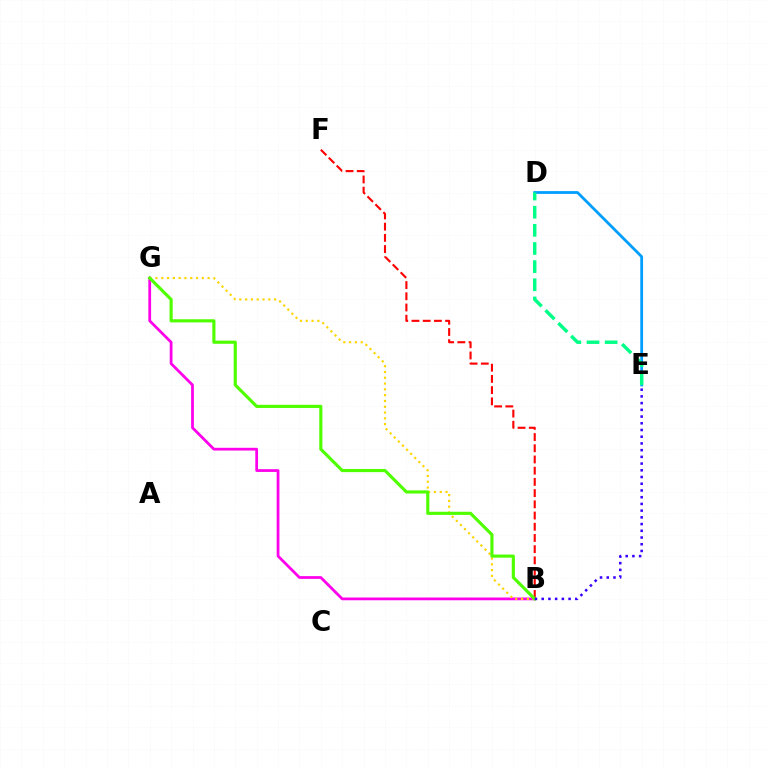{('D', 'E'): [{'color': '#009eff', 'line_style': 'solid', 'thickness': 2.0}, {'color': '#00ff86', 'line_style': 'dashed', 'thickness': 2.46}], ('B', 'G'): [{'color': '#ff00ed', 'line_style': 'solid', 'thickness': 1.99}, {'color': '#ffd500', 'line_style': 'dotted', 'thickness': 1.57}, {'color': '#4fff00', 'line_style': 'solid', 'thickness': 2.27}], ('B', 'F'): [{'color': '#ff0000', 'line_style': 'dashed', 'thickness': 1.52}], ('B', 'E'): [{'color': '#3700ff', 'line_style': 'dotted', 'thickness': 1.83}]}